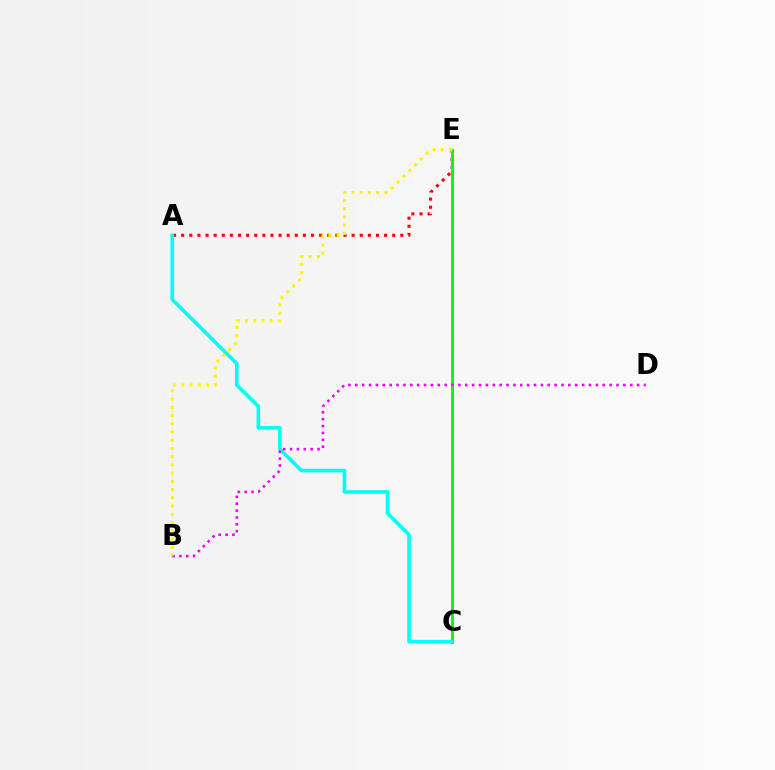{('C', 'E'): [{'color': '#0010ff', 'line_style': 'dotted', 'thickness': 1.83}, {'color': '#08ff00', 'line_style': 'solid', 'thickness': 2.12}], ('A', 'E'): [{'color': '#ff0000', 'line_style': 'dotted', 'thickness': 2.2}], ('A', 'C'): [{'color': '#00fff6', 'line_style': 'solid', 'thickness': 2.59}], ('B', 'D'): [{'color': '#ee00ff', 'line_style': 'dotted', 'thickness': 1.87}], ('B', 'E'): [{'color': '#fcf500', 'line_style': 'dotted', 'thickness': 2.24}]}